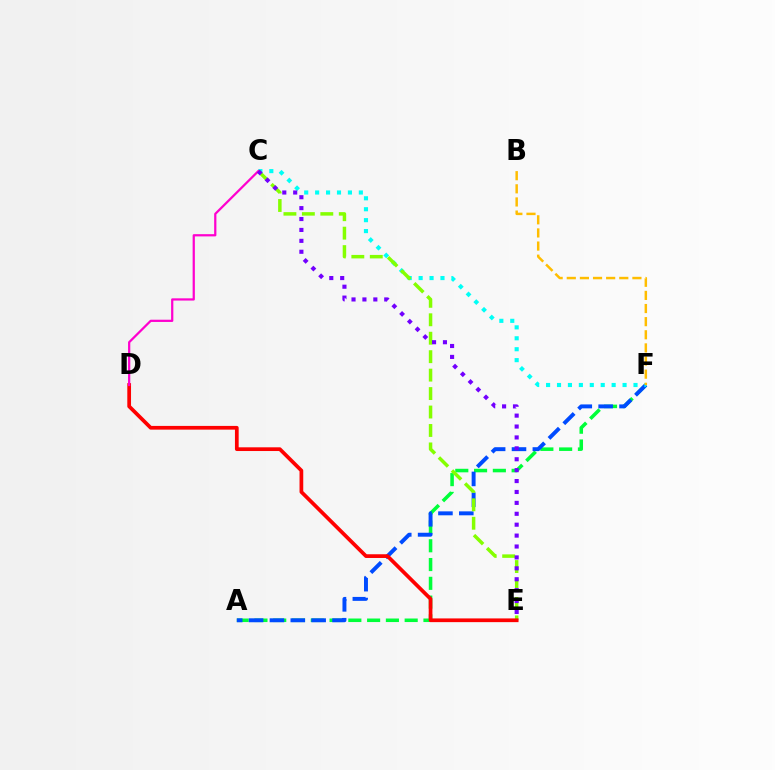{('A', 'F'): [{'color': '#00ff39', 'line_style': 'dashed', 'thickness': 2.55}, {'color': '#004bff', 'line_style': 'dashed', 'thickness': 2.83}], ('C', 'F'): [{'color': '#00fff6', 'line_style': 'dotted', 'thickness': 2.97}], ('C', 'E'): [{'color': '#84ff00', 'line_style': 'dashed', 'thickness': 2.51}, {'color': '#7200ff', 'line_style': 'dotted', 'thickness': 2.96}], ('B', 'F'): [{'color': '#ffbd00', 'line_style': 'dashed', 'thickness': 1.78}], ('D', 'E'): [{'color': '#ff0000', 'line_style': 'solid', 'thickness': 2.68}], ('C', 'D'): [{'color': '#ff00cf', 'line_style': 'solid', 'thickness': 1.61}]}